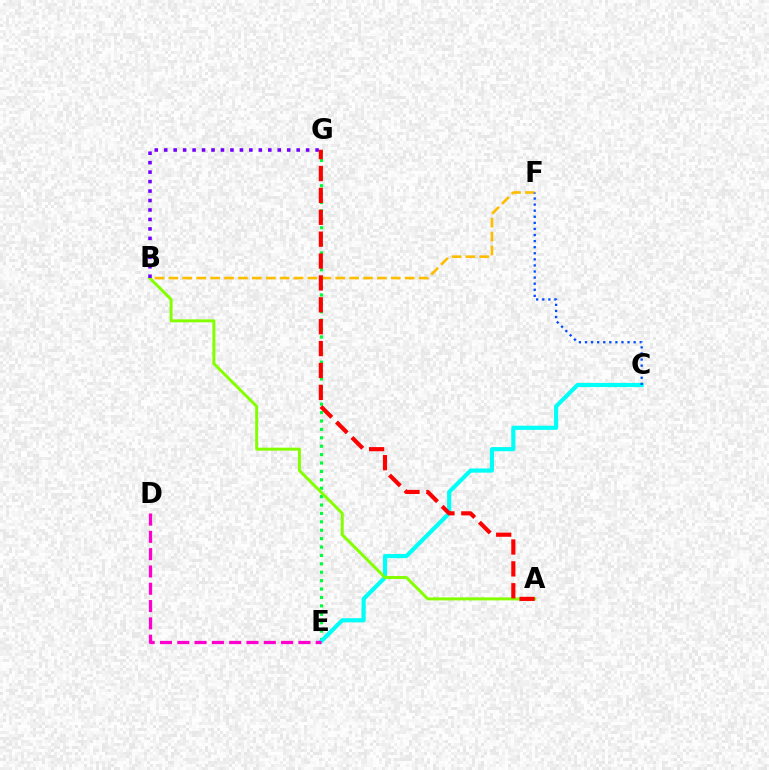{('E', 'G'): [{'color': '#00ff39', 'line_style': 'dotted', 'thickness': 2.28}], ('C', 'E'): [{'color': '#00fff6', 'line_style': 'solid', 'thickness': 2.98}], ('B', 'F'): [{'color': '#ffbd00', 'line_style': 'dashed', 'thickness': 1.89}], ('D', 'E'): [{'color': '#ff00cf', 'line_style': 'dashed', 'thickness': 2.35}], ('A', 'B'): [{'color': '#84ff00', 'line_style': 'solid', 'thickness': 2.14}], ('A', 'G'): [{'color': '#ff0000', 'line_style': 'dashed', 'thickness': 2.97}], ('C', 'F'): [{'color': '#004bff', 'line_style': 'dotted', 'thickness': 1.65}], ('B', 'G'): [{'color': '#7200ff', 'line_style': 'dotted', 'thickness': 2.57}]}